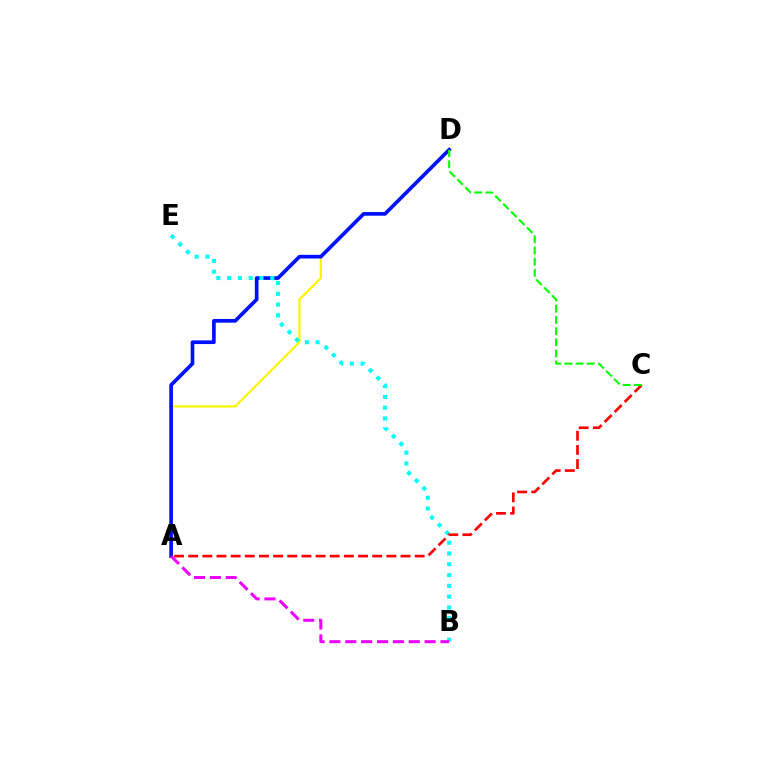{('A', 'D'): [{'color': '#fcf500', 'line_style': 'solid', 'thickness': 1.63}, {'color': '#0010ff', 'line_style': 'solid', 'thickness': 2.64}], ('B', 'E'): [{'color': '#00fff6', 'line_style': 'dotted', 'thickness': 2.93}], ('A', 'C'): [{'color': '#ff0000', 'line_style': 'dashed', 'thickness': 1.92}], ('A', 'B'): [{'color': '#ee00ff', 'line_style': 'dashed', 'thickness': 2.16}], ('C', 'D'): [{'color': '#08ff00', 'line_style': 'dashed', 'thickness': 1.52}]}